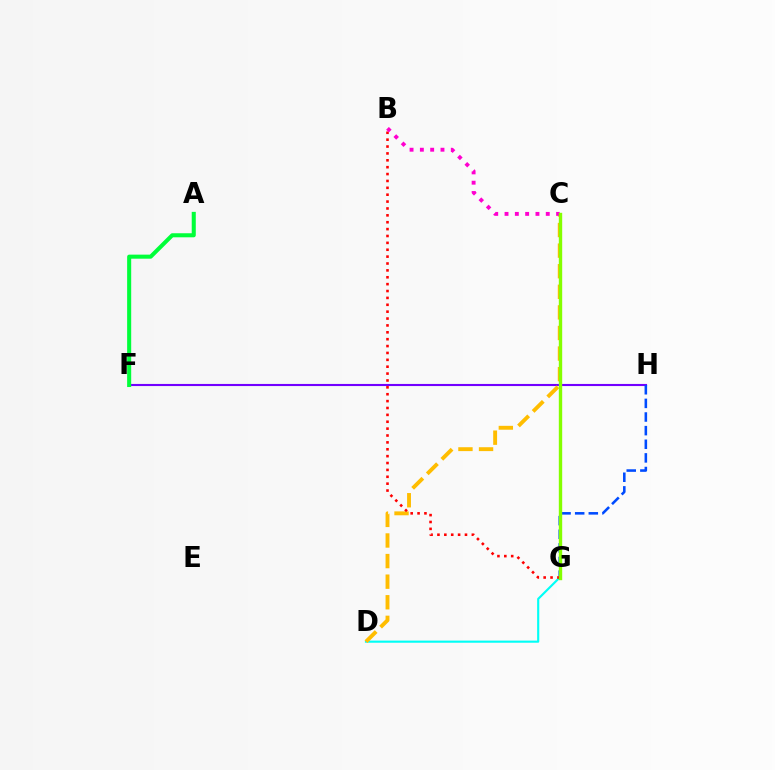{('F', 'H'): [{'color': '#7200ff', 'line_style': 'solid', 'thickness': 1.52}], ('D', 'G'): [{'color': '#00fff6', 'line_style': 'solid', 'thickness': 1.54}], ('G', 'H'): [{'color': '#004bff', 'line_style': 'dashed', 'thickness': 1.85}], ('C', 'D'): [{'color': '#ffbd00', 'line_style': 'dashed', 'thickness': 2.8}], ('B', 'G'): [{'color': '#ff0000', 'line_style': 'dotted', 'thickness': 1.87}], ('B', 'C'): [{'color': '#ff00cf', 'line_style': 'dotted', 'thickness': 2.8}], ('A', 'F'): [{'color': '#00ff39', 'line_style': 'solid', 'thickness': 2.92}], ('C', 'G'): [{'color': '#84ff00', 'line_style': 'solid', 'thickness': 2.43}]}